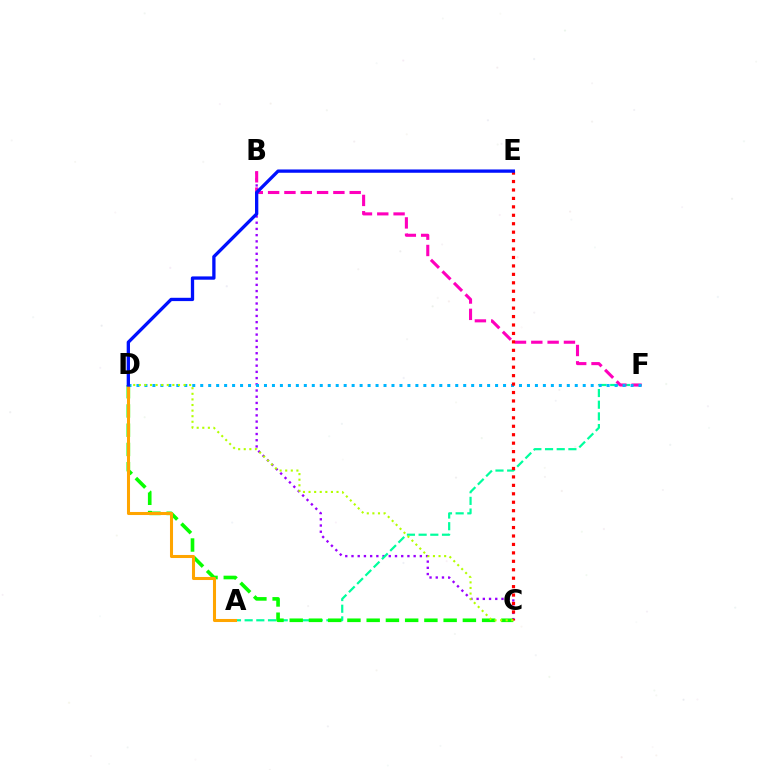{('B', 'C'): [{'color': '#9b00ff', 'line_style': 'dotted', 'thickness': 1.69}], ('A', 'F'): [{'color': '#00ff9d', 'line_style': 'dashed', 'thickness': 1.59}], ('B', 'F'): [{'color': '#ff00bd', 'line_style': 'dashed', 'thickness': 2.22}], ('D', 'F'): [{'color': '#00b5ff', 'line_style': 'dotted', 'thickness': 2.17}], ('C', 'D'): [{'color': '#08ff00', 'line_style': 'dashed', 'thickness': 2.61}, {'color': '#b3ff00', 'line_style': 'dotted', 'thickness': 1.52}], ('A', 'D'): [{'color': '#ffa500', 'line_style': 'solid', 'thickness': 2.19}], ('C', 'E'): [{'color': '#ff0000', 'line_style': 'dotted', 'thickness': 2.29}], ('D', 'E'): [{'color': '#0010ff', 'line_style': 'solid', 'thickness': 2.38}]}